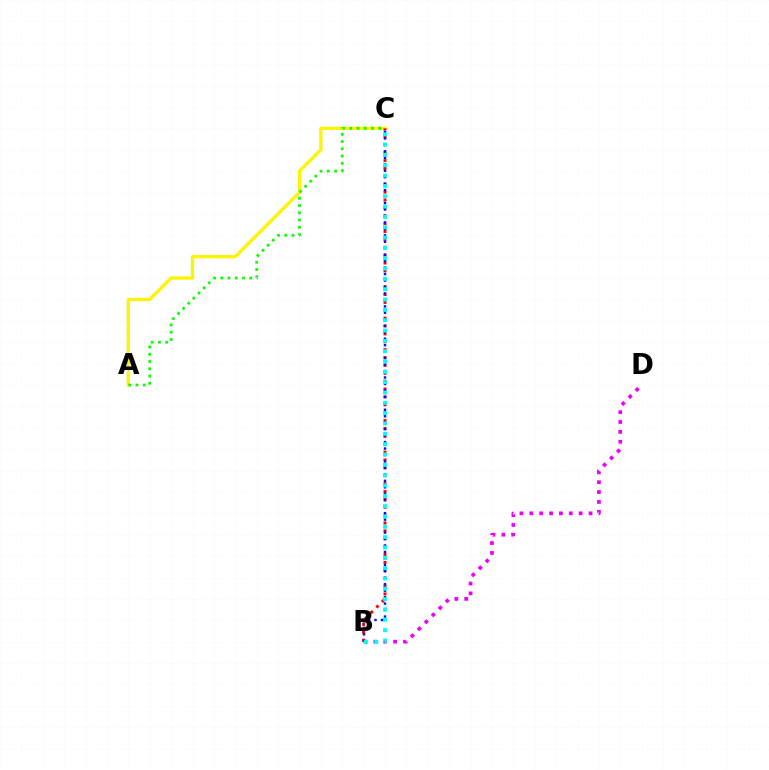{('A', 'C'): [{'color': '#fcf500', 'line_style': 'solid', 'thickness': 2.37}, {'color': '#08ff00', 'line_style': 'dotted', 'thickness': 1.97}], ('B', 'C'): [{'color': '#ff0000', 'line_style': 'dotted', 'thickness': 2.14}, {'color': '#0010ff', 'line_style': 'dotted', 'thickness': 1.76}, {'color': '#00fff6', 'line_style': 'dotted', 'thickness': 2.81}], ('B', 'D'): [{'color': '#ee00ff', 'line_style': 'dotted', 'thickness': 2.68}]}